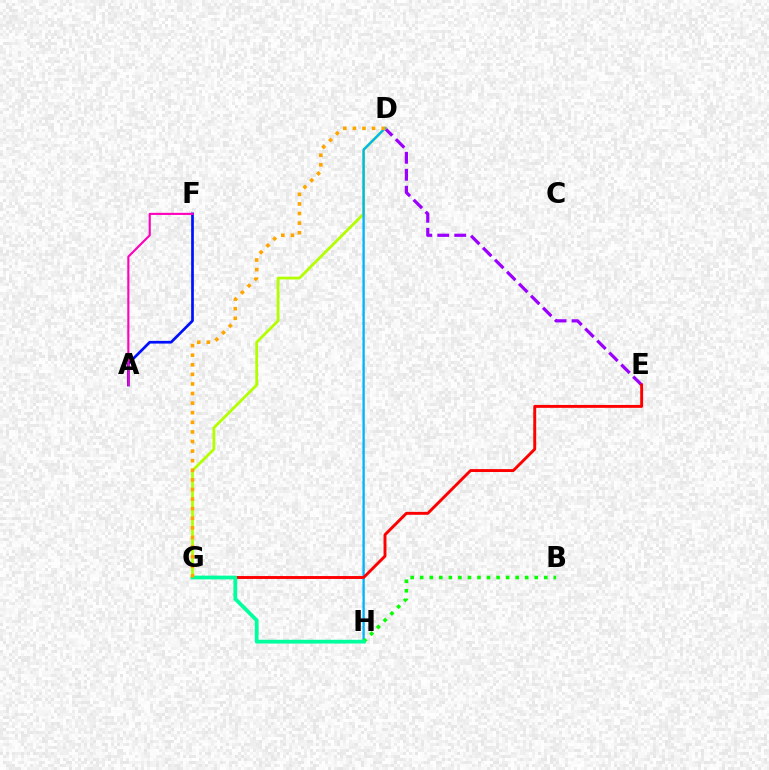{('D', 'E'): [{'color': '#9b00ff', 'line_style': 'dashed', 'thickness': 2.31}], ('A', 'F'): [{'color': '#0010ff', 'line_style': 'solid', 'thickness': 1.95}, {'color': '#ff00bd', 'line_style': 'solid', 'thickness': 1.53}], ('D', 'G'): [{'color': '#b3ff00', 'line_style': 'solid', 'thickness': 2.0}, {'color': '#ffa500', 'line_style': 'dotted', 'thickness': 2.61}], ('D', 'H'): [{'color': '#00b5ff', 'line_style': 'solid', 'thickness': 1.68}], ('E', 'G'): [{'color': '#ff0000', 'line_style': 'solid', 'thickness': 2.1}], ('B', 'H'): [{'color': '#08ff00', 'line_style': 'dotted', 'thickness': 2.59}], ('G', 'H'): [{'color': '#00ff9d', 'line_style': 'solid', 'thickness': 2.71}]}